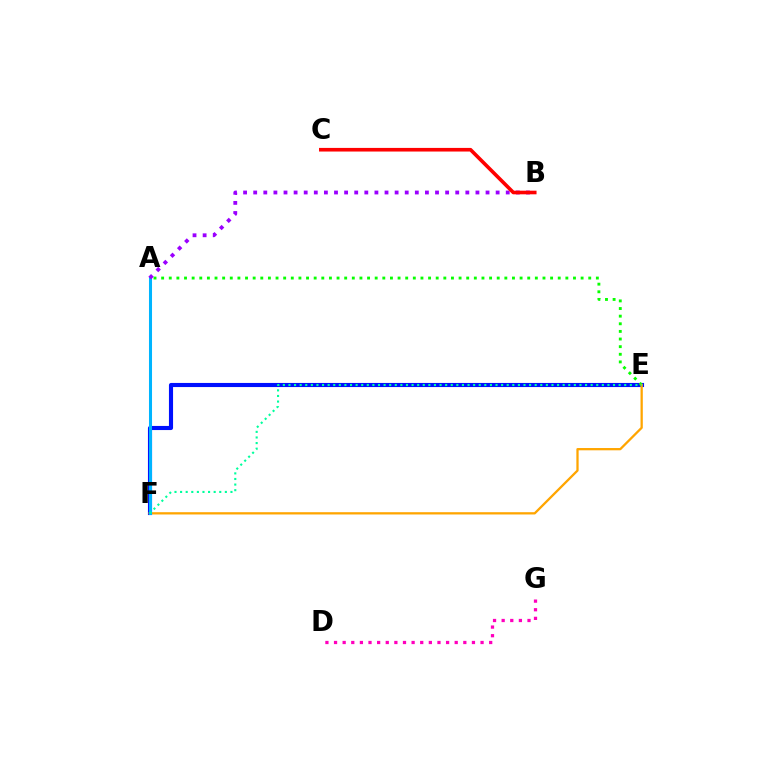{('E', 'F'): [{'color': '#0010ff', 'line_style': 'solid', 'thickness': 2.96}, {'color': '#ffa500', 'line_style': 'solid', 'thickness': 1.64}, {'color': '#00ff9d', 'line_style': 'dotted', 'thickness': 1.52}], ('A', 'E'): [{'color': '#08ff00', 'line_style': 'dotted', 'thickness': 2.07}], ('A', 'F'): [{'color': '#b3ff00', 'line_style': 'dashed', 'thickness': 1.86}, {'color': '#00b5ff', 'line_style': 'solid', 'thickness': 2.2}], ('D', 'G'): [{'color': '#ff00bd', 'line_style': 'dotted', 'thickness': 2.34}], ('A', 'B'): [{'color': '#9b00ff', 'line_style': 'dotted', 'thickness': 2.74}], ('B', 'C'): [{'color': '#ff0000', 'line_style': 'solid', 'thickness': 2.61}]}